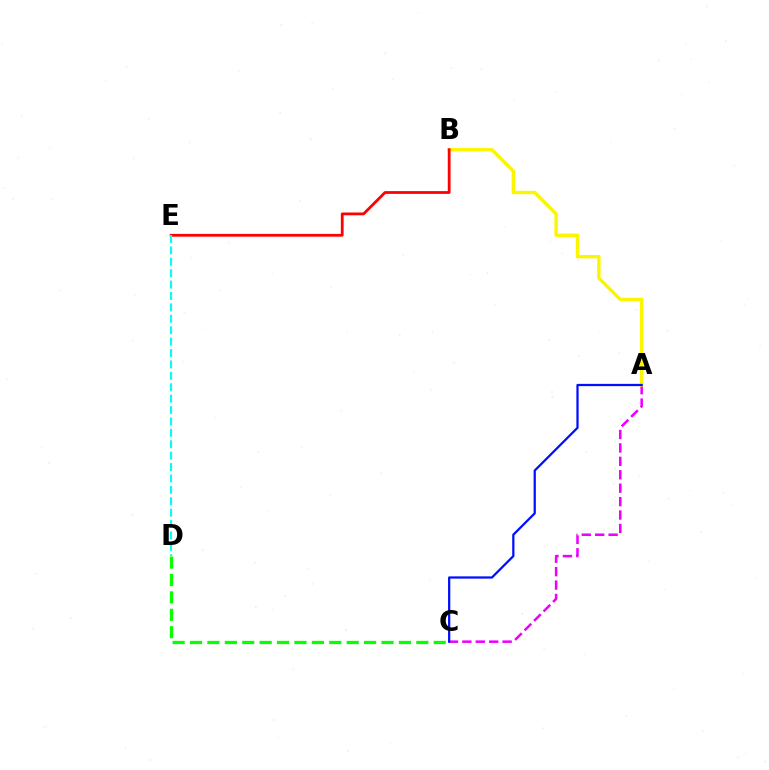{('A', 'C'): [{'color': '#ee00ff', 'line_style': 'dashed', 'thickness': 1.82}, {'color': '#0010ff', 'line_style': 'solid', 'thickness': 1.62}], ('A', 'B'): [{'color': '#fcf500', 'line_style': 'solid', 'thickness': 2.43}], ('B', 'E'): [{'color': '#ff0000', 'line_style': 'solid', 'thickness': 2.0}], ('C', 'D'): [{'color': '#08ff00', 'line_style': 'dashed', 'thickness': 2.36}], ('D', 'E'): [{'color': '#00fff6', 'line_style': 'dashed', 'thickness': 1.55}]}